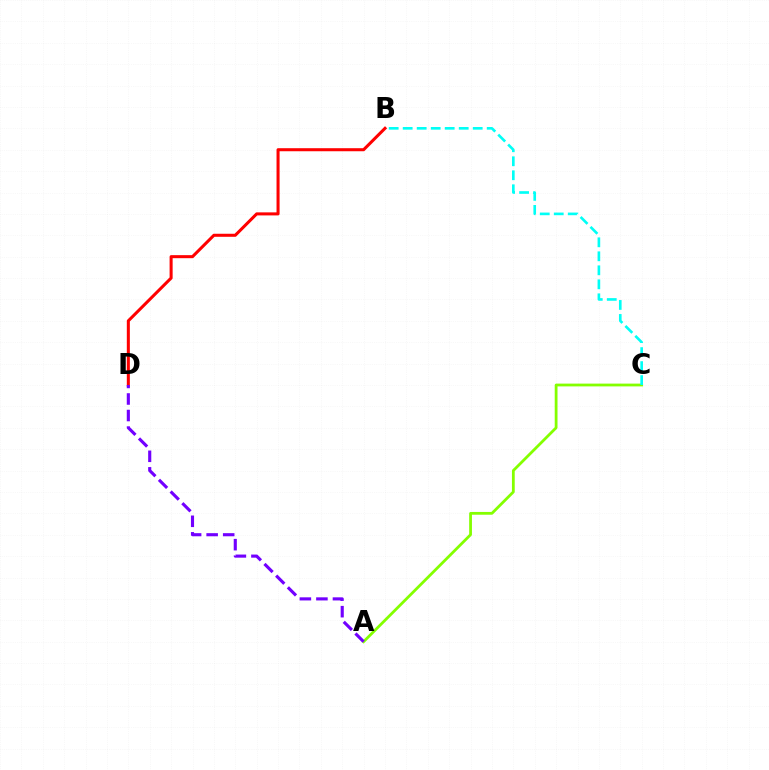{('A', 'C'): [{'color': '#84ff00', 'line_style': 'solid', 'thickness': 2.0}], ('B', 'C'): [{'color': '#00fff6', 'line_style': 'dashed', 'thickness': 1.9}], ('B', 'D'): [{'color': '#ff0000', 'line_style': 'solid', 'thickness': 2.19}], ('A', 'D'): [{'color': '#7200ff', 'line_style': 'dashed', 'thickness': 2.25}]}